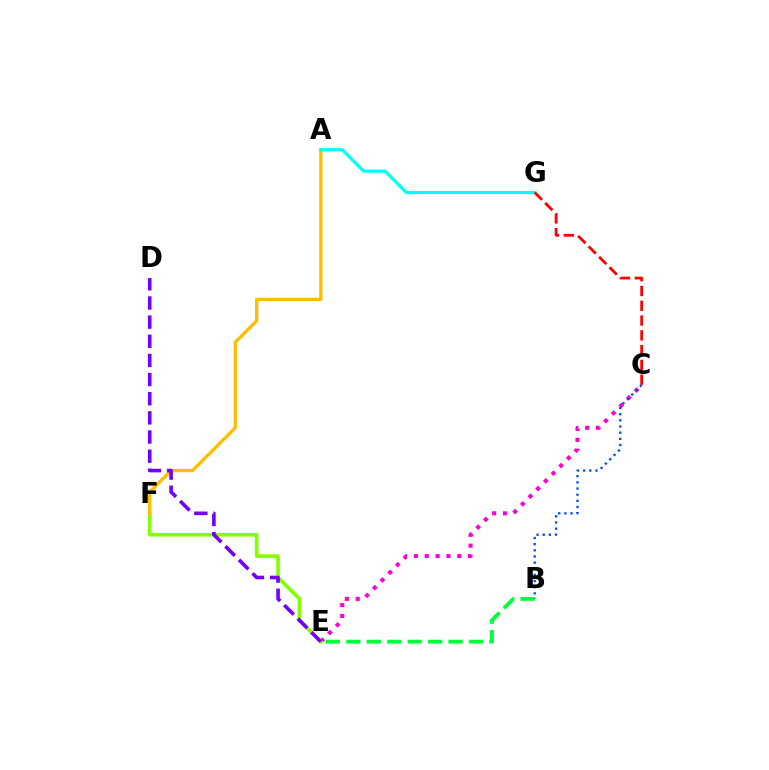{('C', 'E'): [{'color': '#ff00cf', 'line_style': 'dotted', 'thickness': 2.95}], ('E', 'F'): [{'color': '#84ff00', 'line_style': 'solid', 'thickness': 2.64}], ('A', 'F'): [{'color': '#ffbd00', 'line_style': 'solid', 'thickness': 2.4}], ('B', 'E'): [{'color': '#00ff39', 'line_style': 'dashed', 'thickness': 2.78}], ('A', 'G'): [{'color': '#00fff6', 'line_style': 'solid', 'thickness': 2.32}], ('B', 'C'): [{'color': '#004bff', 'line_style': 'dotted', 'thickness': 1.67}], ('D', 'E'): [{'color': '#7200ff', 'line_style': 'dashed', 'thickness': 2.6}], ('C', 'G'): [{'color': '#ff0000', 'line_style': 'dashed', 'thickness': 2.01}]}